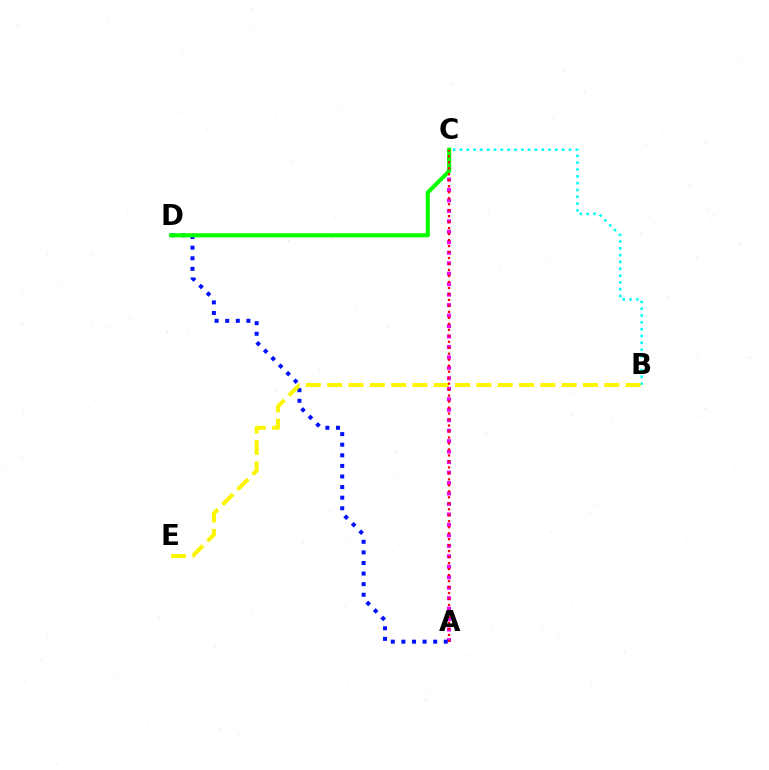{('B', 'C'): [{'color': '#00fff6', 'line_style': 'dotted', 'thickness': 1.85}], ('A', 'C'): [{'color': '#ee00ff', 'line_style': 'dotted', 'thickness': 2.84}, {'color': '#ff0000', 'line_style': 'dotted', 'thickness': 1.63}], ('A', 'D'): [{'color': '#0010ff', 'line_style': 'dotted', 'thickness': 2.88}], ('B', 'E'): [{'color': '#fcf500', 'line_style': 'dashed', 'thickness': 2.9}], ('C', 'D'): [{'color': '#08ff00', 'line_style': 'solid', 'thickness': 2.94}]}